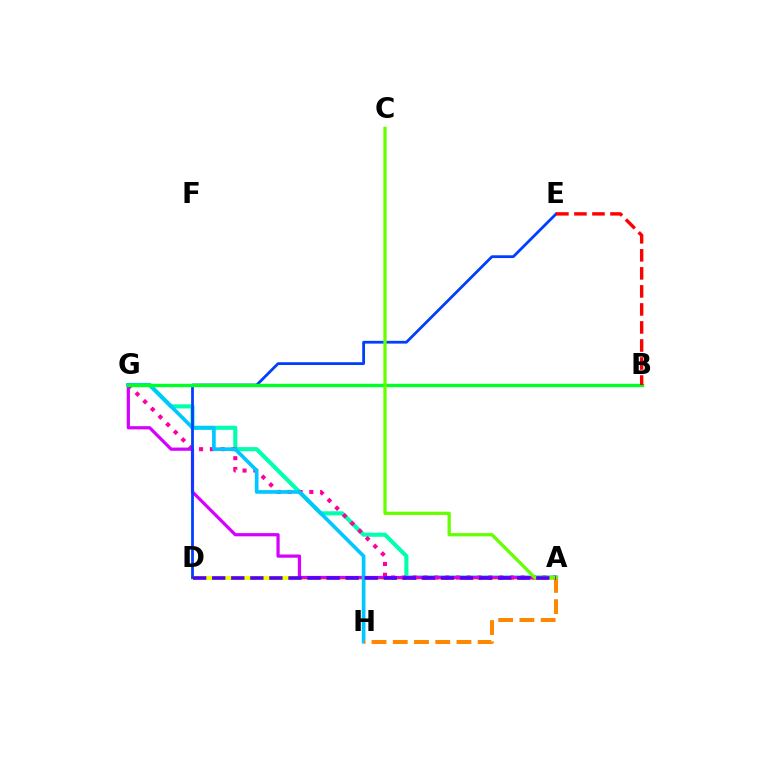{('A', 'G'): [{'color': '#00ffaf', 'line_style': 'solid', 'thickness': 2.95}, {'color': '#ff00a0', 'line_style': 'dotted', 'thickness': 2.94}, {'color': '#d600ff', 'line_style': 'solid', 'thickness': 2.31}], ('A', 'D'): [{'color': '#eeff00', 'line_style': 'solid', 'thickness': 2.87}, {'color': '#4f00ff', 'line_style': 'dashed', 'thickness': 2.59}], ('G', 'H'): [{'color': '#00c7ff', 'line_style': 'solid', 'thickness': 2.64}], ('D', 'E'): [{'color': '#003fff', 'line_style': 'solid', 'thickness': 2.0}], ('A', 'H'): [{'color': '#ff8800', 'line_style': 'dashed', 'thickness': 2.88}], ('B', 'G'): [{'color': '#00ff27', 'line_style': 'solid', 'thickness': 2.44}], ('A', 'C'): [{'color': '#66ff00', 'line_style': 'solid', 'thickness': 2.36}], ('B', 'E'): [{'color': '#ff0000', 'line_style': 'dashed', 'thickness': 2.45}]}